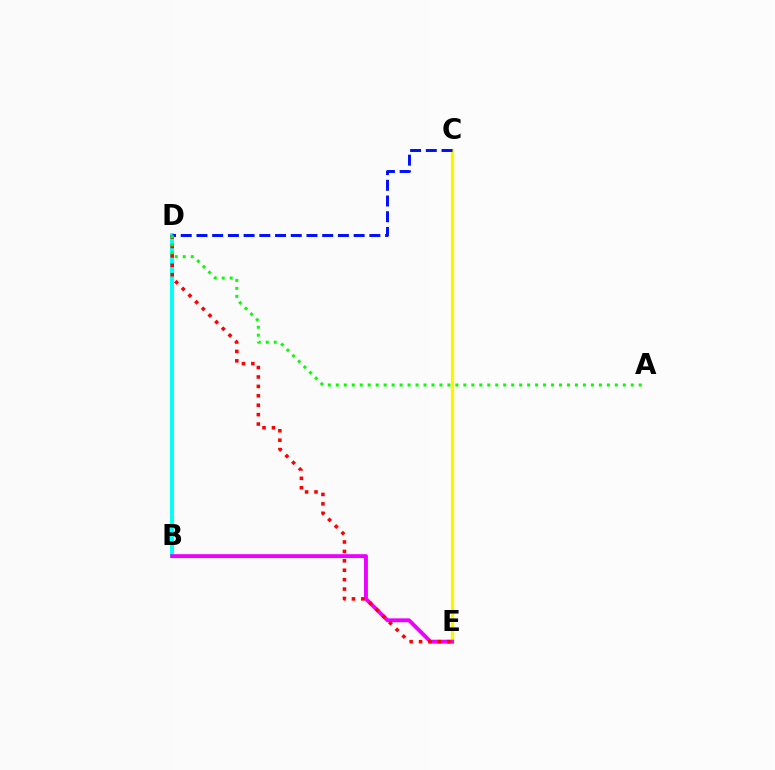{('C', 'E'): [{'color': '#fcf500', 'line_style': 'solid', 'thickness': 2.41}], ('B', 'D'): [{'color': '#00fff6', 'line_style': 'solid', 'thickness': 2.81}], ('C', 'D'): [{'color': '#0010ff', 'line_style': 'dashed', 'thickness': 2.14}], ('B', 'E'): [{'color': '#ee00ff', 'line_style': 'solid', 'thickness': 2.8}], ('D', 'E'): [{'color': '#ff0000', 'line_style': 'dotted', 'thickness': 2.56}], ('A', 'D'): [{'color': '#08ff00', 'line_style': 'dotted', 'thickness': 2.17}]}